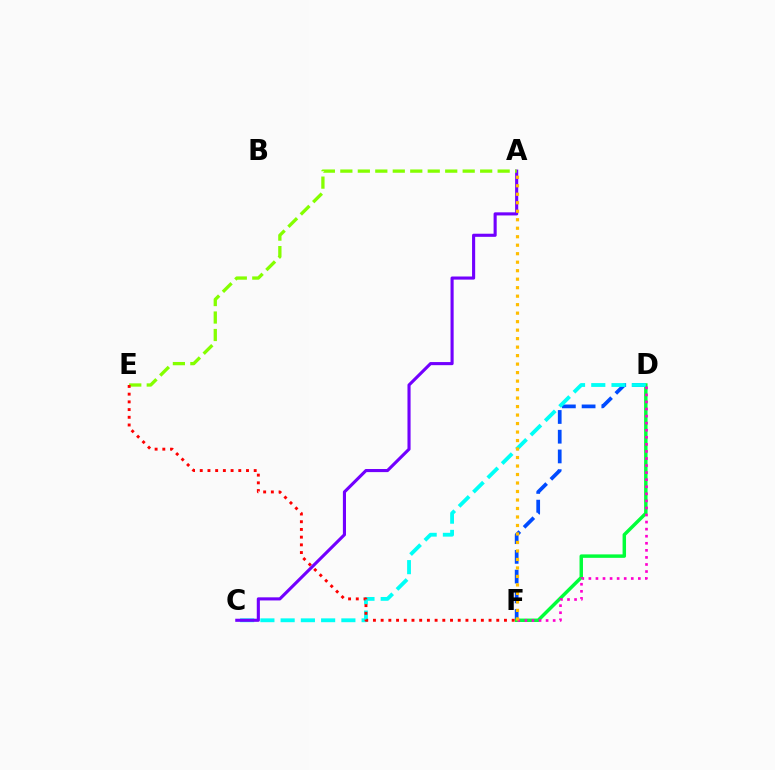{('D', 'F'): [{'color': '#004bff', 'line_style': 'dashed', 'thickness': 2.68}, {'color': '#00ff39', 'line_style': 'solid', 'thickness': 2.49}, {'color': '#ff00cf', 'line_style': 'dotted', 'thickness': 1.92}], ('C', 'D'): [{'color': '#00fff6', 'line_style': 'dashed', 'thickness': 2.75}], ('A', 'C'): [{'color': '#7200ff', 'line_style': 'solid', 'thickness': 2.24}], ('A', 'E'): [{'color': '#84ff00', 'line_style': 'dashed', 'thickness': 2.37}], ('E', 'F'): [{'color': '#ff0000', 'line_style': 'dotted', 'thickness': 2.09}], ('A', 'F'): [{'color': '#ffbd00', 'line_style': 'dotted', 'thickness': 2.31}]}